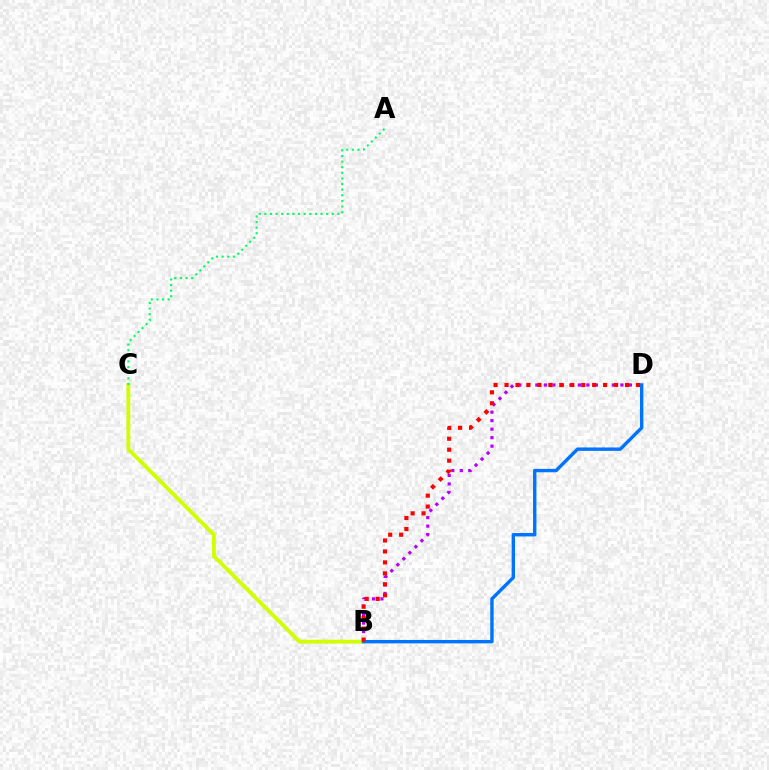{('B', 'C'): [{'color': '#d1ff00', 'line_style': 'solid', 'thickness': 2.78}], ('B', 'D'): [{'color': '#b900ff', 'line_style': 'dotted', 'thickness': 2.31}, {'color': '#0074ff', 'line_style': 'solid', 'thickness': 2.45}, {'color': '#ff0000', 'line_style': 'dotted', 'thickness': 2.98}], ('A', 'C'): [{'color': '#00ff5c', 'line_style': 'dotted', 'thickness': 1.53}]}